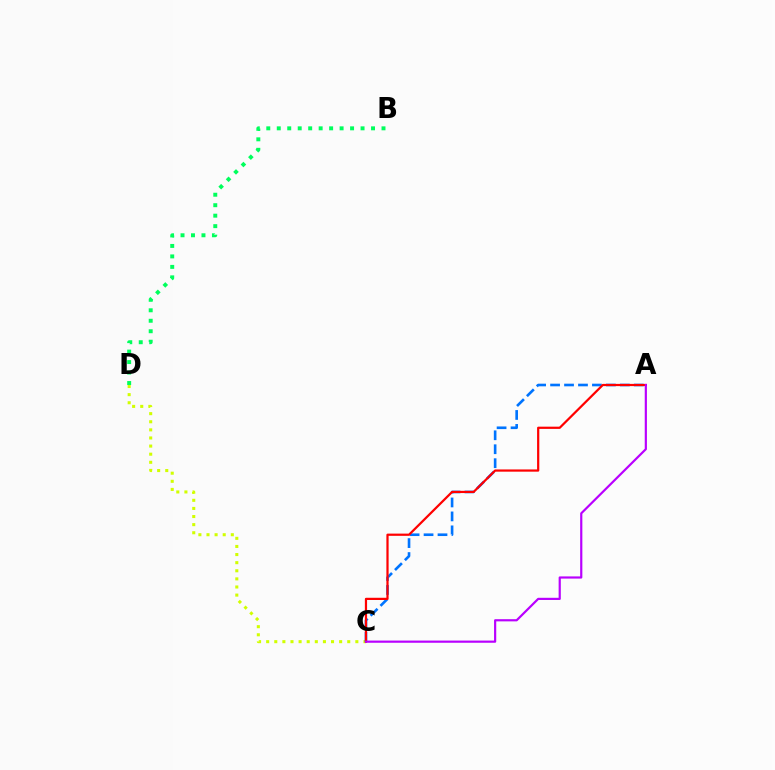{('C', 'D'): [{'color': '#d1ff00', 'line_style': 'dotted', 'thickness': 2.2}], ('A', 'C'): [{'color': '#0074ff', 'line_style': 'dashed', 'thickness': 1.9}, {'color': '#ff0000', 'line_style': 'solid', 'thickness': 1.6}, {'color': '#b900ff', 'line_style': 'solid', 'thickness': 1.57}], ('B', 'D'): [{'color': '#00ff5c', 'line_style': 'dotted', 'thickness': 2.85}]}